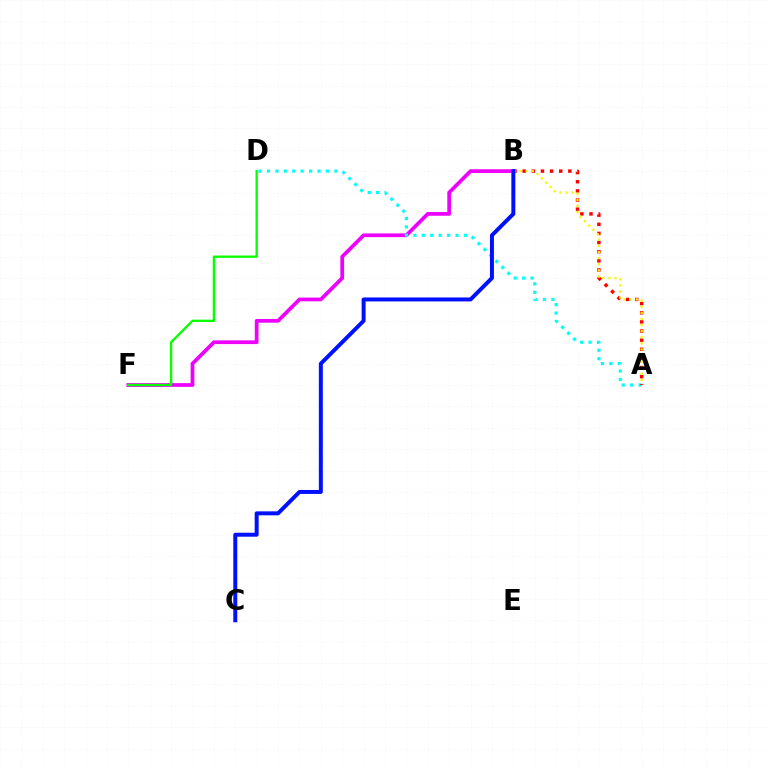{('B', 'F'): [{'color': '#ee00ff', 'line_style': 'solid', 'thickness': 2.69}], ('A', 'D'): [{'color': '#00fff6', 'line_style': 'dotted', 'thickness': 2.29}], ('A', 'B'): [{'color': '#ff0000', 'line_style': 'dotted', 'thickness': 2.48}, {'color': '#fcf500', 'line_style': 'dotted', 'thickness': 1.66}], ('D', 'F'): [{'color': '#08ff00', 'line_style': 'solid', 'thickness': 1.67}], ('B', 'C'): [{'color': '#0010ff', 'line_style': 'solid', 'thickness': 2.86}]}